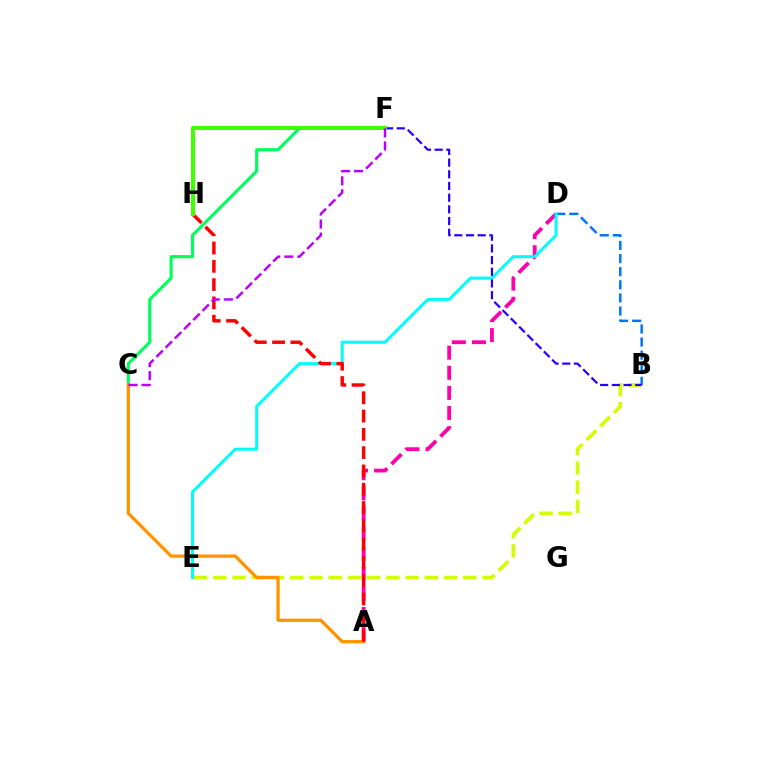{('A', 'D'): [{'color': '#ff00ac', 'line_style': 'dashed', 'thickness': 2.73}], ('B', 'E'): [{'color': '#d1ff00', 'line_style': 'dashed', 'thickness': 2.61}], ('B', 'D'): [{'color': '#0074ff', 'line_style': 'dashed', 'thickness': 1.78}], ('C', 'F'): [{'color': '#00ff5c', 'line_style': 'solid', 'thickness': 2.25}, {'color': '#b900ff', 'line_style': 'dashed', 'thickness': 1.77}], ('A', 'C'): [{'color': '#ff9400', 'line_style': 'solid', 'thickness': 2.35}], ('D', 'E'): [{'color': '#00fff6', 'line_style': 'solid', 'thickness': 2.18}], ('B', 'F'): [{'color': '#2500ff', 'line_style': 'dashed', 'thickness': 1.59}], ('A', 'H'): [{'color': '#ff0000', 'line_style': 'dashed', 'thickness': 2.49}], ('F', 'H'): [{'color': '#3dff00', 'line_style': 'solid', 'thickness': 2.92}]}